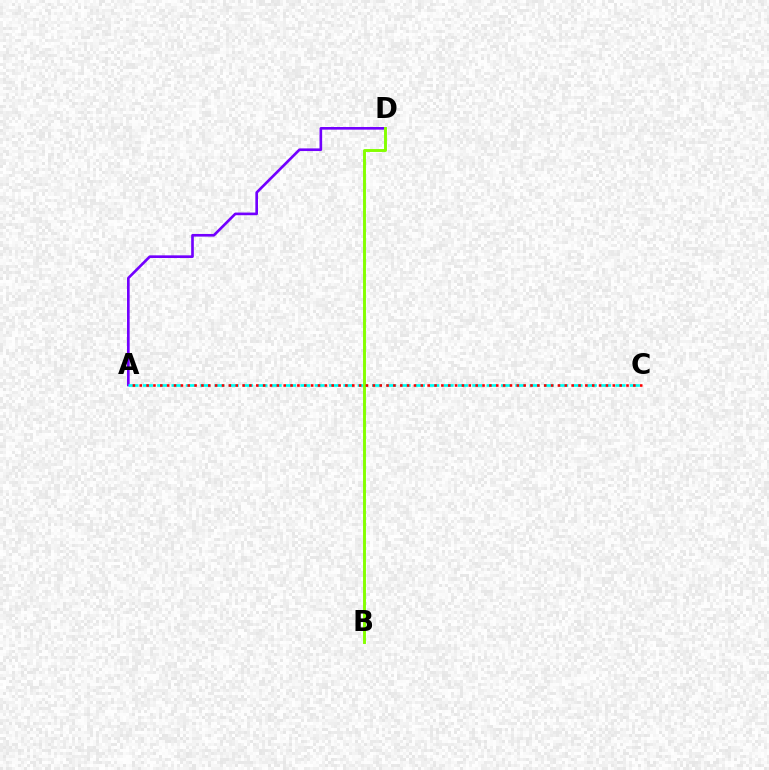{('A', 'D'): [{'color': '#7200ff', 'line_style': 'solid', 'thickness': 1.91}], ('A', 'C'): [{'color': '#00fff6', 'line_style': 'dashed', 'thickness': 1.95}, {'color': '#ff0000', 'line_style': 'dotted', 'thickness': 1.86}], ('B', 'D'): [{'color': '#84ff00', 'line_style': 'solid', 'thickness': 2.1}]}